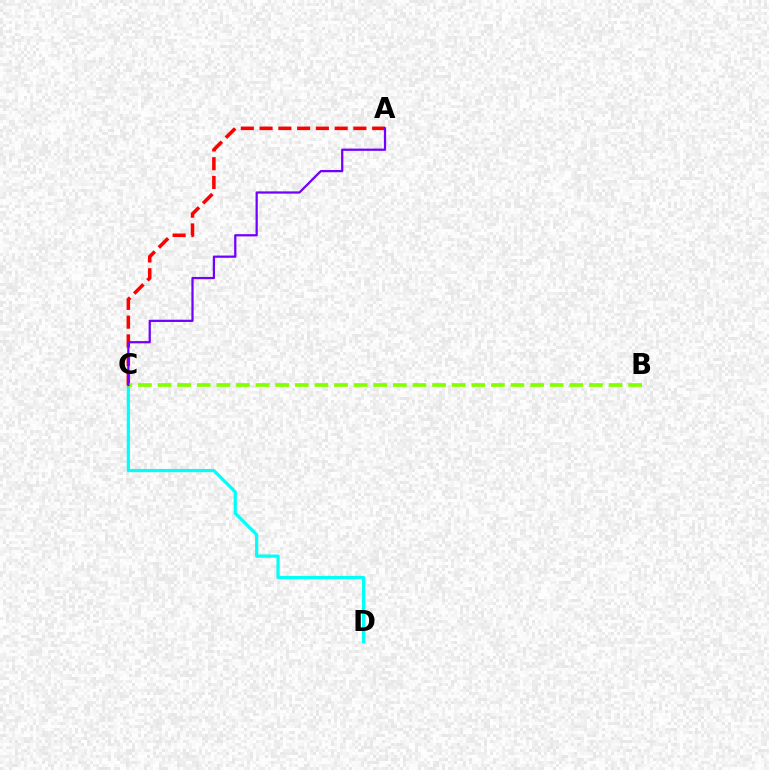{('C', 'D'): [{'color': '#00fff6', 'line_style': 'solid', 'thickness': 2.31}], ('A', 'C'): [{'color': '#ff0000', 'line_style': 'dashed', 'thickness': 2.55}, {'color': '#7200ff', 'line_style': 'solid', 'thickness': 1.62}], ('B', 'C'): [{'color': '#84ff00', 'line_style': 'dashed', 'thickness': 2.66}]}